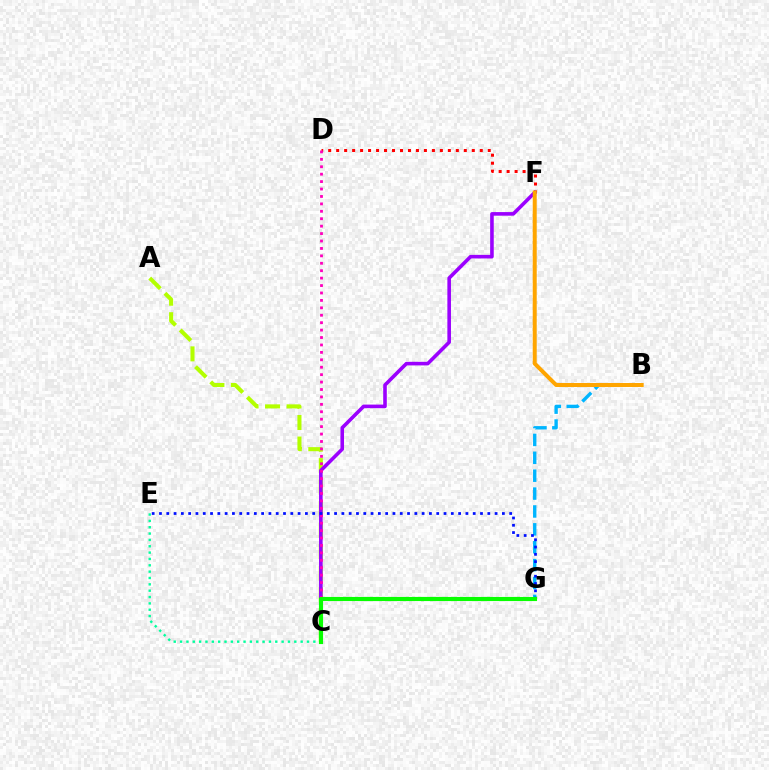{('D', 'F'): [{'color': '#ff0000', 'line_style': 'dotted', 'thickness': 2.17}], ('A', 'C'): [{'color': '#b3ff00', 'line_style': 'dashed', 'thickness': 2.92}], ('C', 'F'): [{'color': '#9b00ff', 'line_style': 'solid', 'thickness': 2.59}], ('C', 'D'): [{'color': '#ff00bd', 'line_style': 'dotted', 'thickness': 2.02}], ('B', 'G'): [{'color': '#00b5ff', 'line_style': 'dashed', 'thickness': 2.43}], ('C', 'E'): [{'color': '#00ff9d', 'line_style': 'dotted', 'thickness': 1.72}], ('B', 'F'): [{'color': '#ffa500', 'line_style': 'solid', 'thickness': 2.88}], ('E', 'G'): [{'color': '#0010ff', 'line_style': 'dotted', 'thickness': 1.98}], ('C', 'G'): [{'color': '#08ff00', 'line_style': 'solid', 'thickness': 2.97}]}